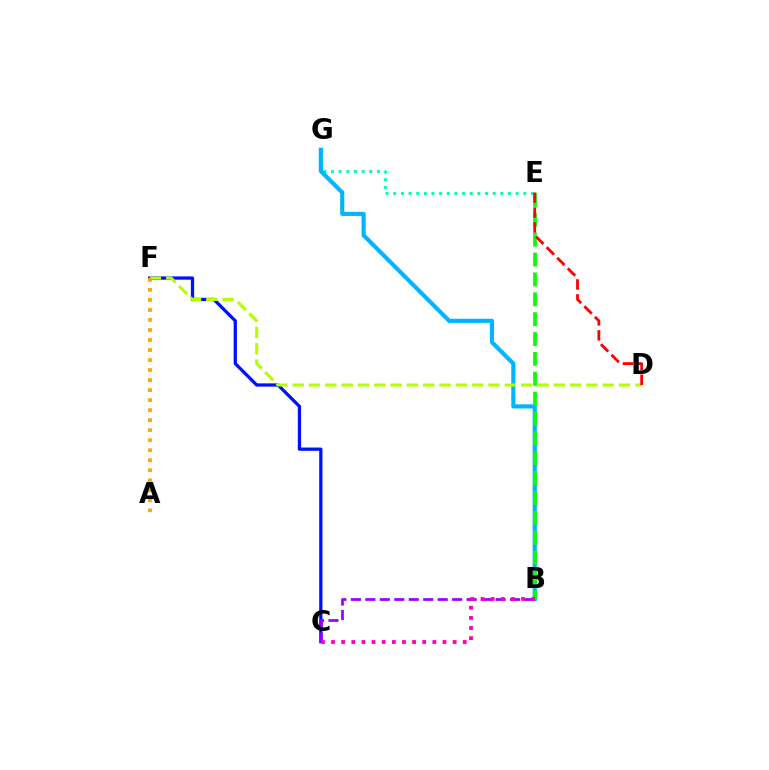{('E', 'G'): [{'color': '#00ff9d', 'line_style': 'dotted', 'thickness': 2.08}], ('C', 'F'): [{'color': '#0010ff', 'line_style': 'solid', 'thickness': 2.35}], ('B', 'C'): [{'color': '#9b00ff', 'line_style': 'dashed', 'thickness': 1.97}, {'color': '#ff00bd', 'line_style': 'dotted', 'thickness': 2.75}], ('B', 'G'): [{'color': '#00b5ff', 'line_style': 'solid', 'thickness': 2.99}], ('D', 'F'): [{'color': '#b3ff00', 'line_style': 'dashed', 'thickness': 2.22}], ('B', 'E'): [{'color': '#08ff00', 'line_style': 'dashed', 'thickness': 2.7}], ('A', 'F'): [{'color': '#ffa500', 'line_style': 'dotted', 'thickness': 2.72}], ('D', 'E'): [{'color': '#ff0000', 'line_style': 'dashed', 'thickness': 2.03}]}